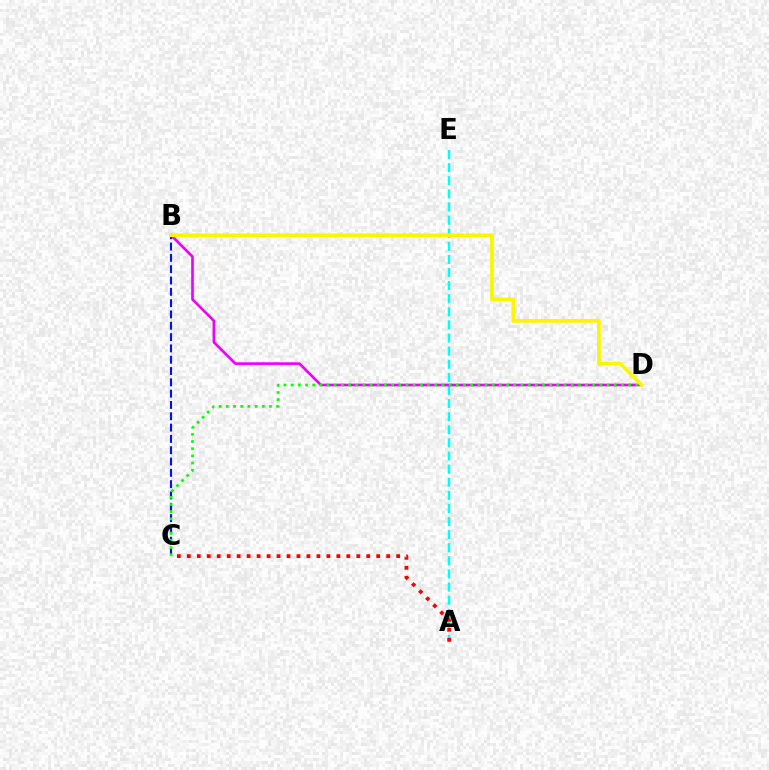{('A', 'E'): [{'color': '#00fff6', 'line_style': 'dashed', 'thickness': 1.78}], ('B', 'D'): [{'color': '#ee00ff', 'line_style': 'solid', 'thickness': 1.91}, {'color': '#fcf500', 'line_style': 'solid', 'thickness': 2.68}], ('B', 'C'): [{'color': '#0010ff', 'line_style': 'dashed', 'thickness': 1.54}], ('C', 'D'): [{'color': '#08ff00', 'line_style': 'dotted', 'thickness': 1.95}], ('A', 'C'): [{'color': '#ff0000', 'line_style': 'dotted', 'thickness': 2.71}]}